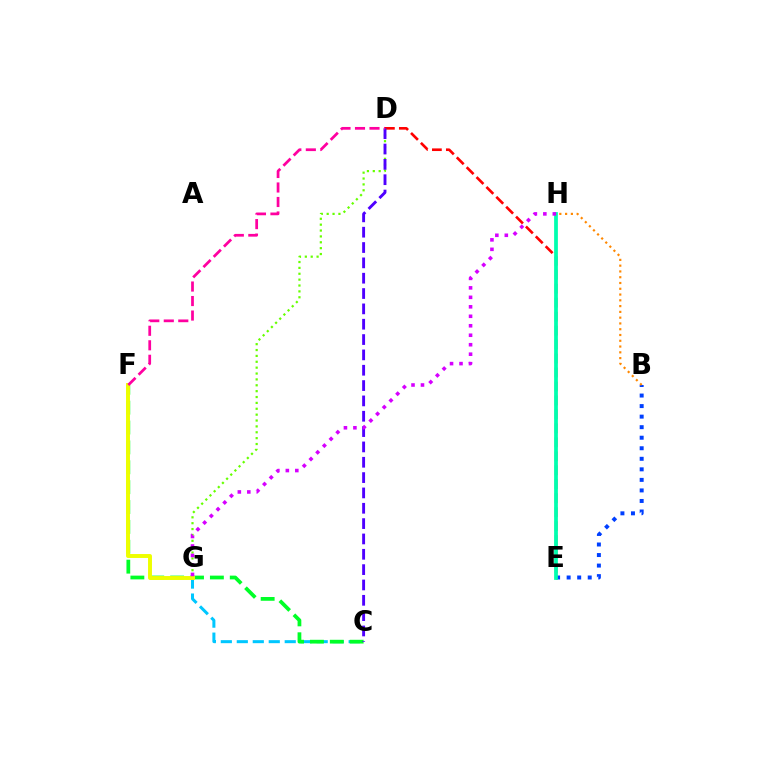{('C', 'G'): [{'color': '#00c7ff', 'line_style': 'dashed', 'thickness': 2.17}], ('B', 'E'): [{'color': '#003fff', 'line_style': 'dotted', 'thickness': 2.86}], ('D', 'E'): [{'color': '#ff0000', 'line_style': 'dashed', 'thickness': 1.9}], ('B', 'H'): [{'color': '#ff8800', 'line_style': 'dotted', 'thickness': 1.57}], ('D', 'G'): [{'color': '#66ff00', 'line_style': 'dotted', 'thickness': 1.6}], ('C', 'F'): [{'color': '#00ff27', 'line_style': 'dashed', 'thickness': 2.7}], ('F', 'G'): [{'color': '#eeff00', 'line_style': 'solid', 'thickness': 2.83}], ('E', 'H'): [{'color': '#00ffaf', 'line_style': 'solid', 'thickness': 2.7}], ('C', 'D'): [{'color': '#4f00ff', 'line_style': 'dashed', 'thickness': 2.08}], ('G', 'H'): [{'color': '#d600ff', 'line_style': 'dotted', 'thickness': 2.57}], ('D', 'F'): [{'color': '#ff00a0', 'line_style': 'dashed', 'thickness': 1.97}]}